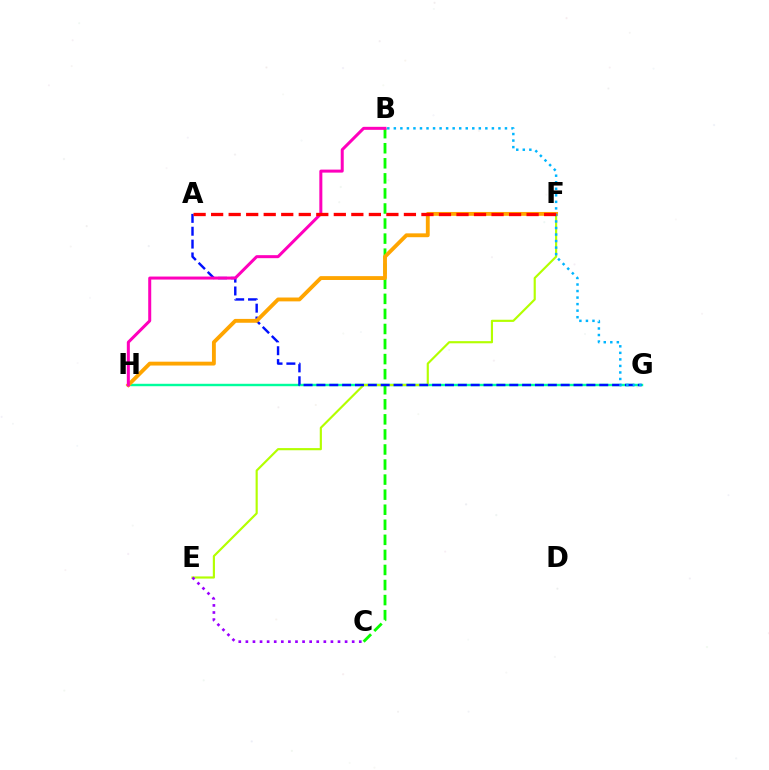{('G', 'H'): [{'color': '#00ff9d', 'line_style': 'solid', 'thickness': 1.75}], ('E', 'F'): [{'color': '#b3ff00', 'line_style': 'solid', 'thickness': 1.55}], ('B', 'C'): [{'color': '#08ff00', 'line_style': 'dashed', 'thickness': 2.05}], ('A', 'G'): [{'color': '#0010ff', 'line_style': 'dashed', 'thickness': 1.75}], ('F', 'H'): [{'color': '#ffa500', 'line_style': 'solid', 'thickness': 2.78}], ('B', 'H'): [{'color': '#ff00bd', 'line_style': 'solid', 'thickness': 2.17}], ('C', 'E'): [{'color': '#9b00ff', 'line_style': 'dotted', 'thickness': 1.93}], ('B', 'G'): [{'color': '#00b5ff', 'line_style': 'dotted', 'thickness': 1.78}], ('A', 'F'): [{'color': '#ff0000', 'line_style': 'dashed', 'thickness': 2.38}]}